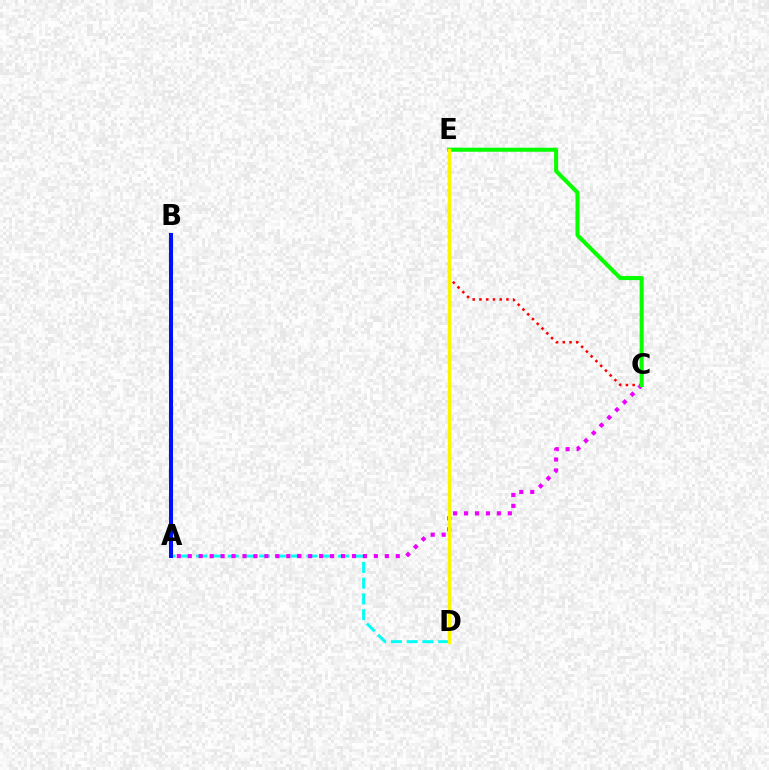{('C', 'E'): [{'color': '#ff0000', 'line_style': 'dotted', 'thickness': 1.83}, {'color': '#08ff00', 'line_style': 'solid', 'thickness': 2.93}], ('A', 'D'): [{'color': '#00fff6', 'line_style': 'dashed', 'thickness': 2.14}], ('A', 'C'): [{'color': '#ee00ff', 'line_style': 'dotted', 'thickness': 2.97}], ('A', 'B'): [{'color': '#0010ff', 'line_style': 'solid', 'thickness': 2.92}], ('D', 'E'): [{'color': '#fcf500', 'line_style': 'solid', 'thickness': 2.47}]}